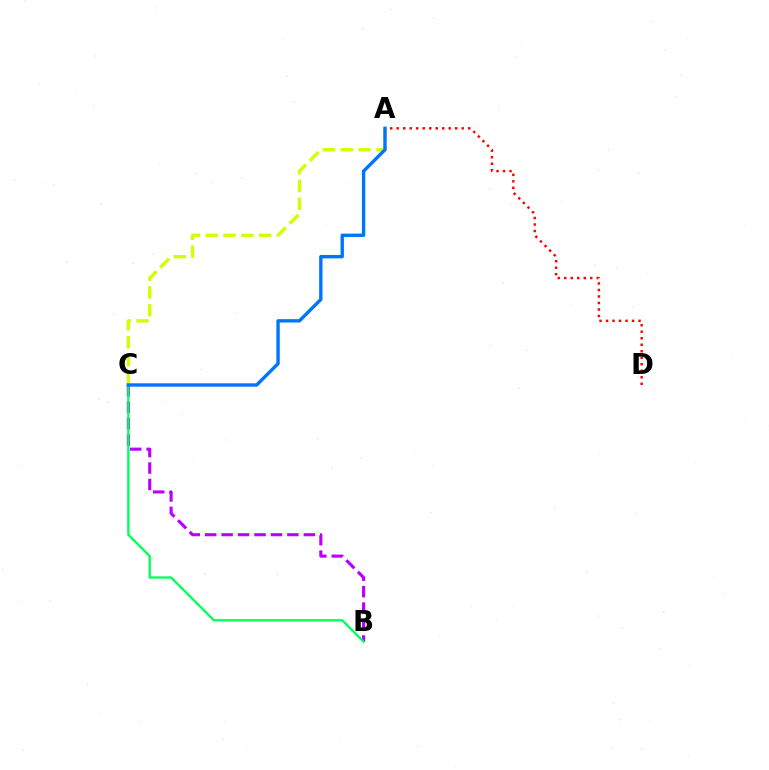{('A', 'C'): [{'color': '#d1ff00', 'line_style': 'dashed', 'thickness': 2.42}, {'color': '#0074ff', 'line_style': 'solid', 'thickness': 2.42}], ('B', 'C'): [{'color': '#b900ff', 'line_style': 'dashed', 'thickness': 2.23}, {'color': '#00ff5c', 'line_style': 'solid', 'thickness': 1.65}], ('A', 'D'): [{'color': '#ff0000', 'line_style': 'dotted', 'thickness': 1.77}]}